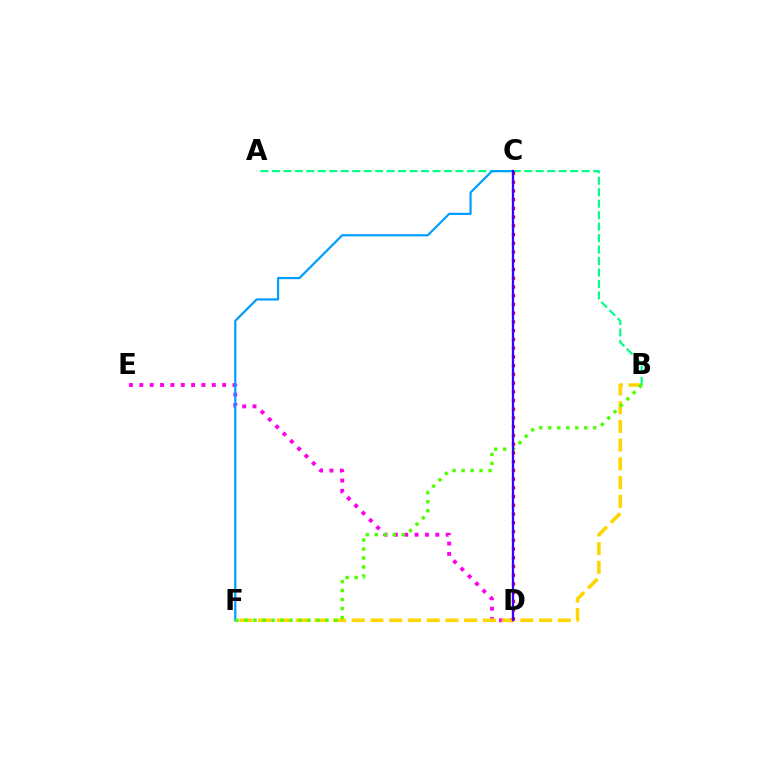{('D', 'E'): [{'color': '#ff00ed', 'line_style': 'dotted', 'thickness': 2.81}], ('B', 'F'): [{'color': '#ffd500', 'line_style': 'dashed', 'thickness': 2.54}, {'color': '#4fff00', 'line_style': 'dotted', 'thickness': 2.44}], ('A', 'B'): [{'color': '#00ff86', 'line_style': 'dashed', 'thickness': 1.56}], ('C', 'F'): [{'color': '#009eff', 'line_style': 'solid', 'thickness': 1.59}], ('C', 'D'): [{'color': '#ff0000', 'line_style': 'dotted', 'thickness': 2.37}, {'color': '#3700ff', 'line_style': 'solid', 'thickness': 1.64}]}